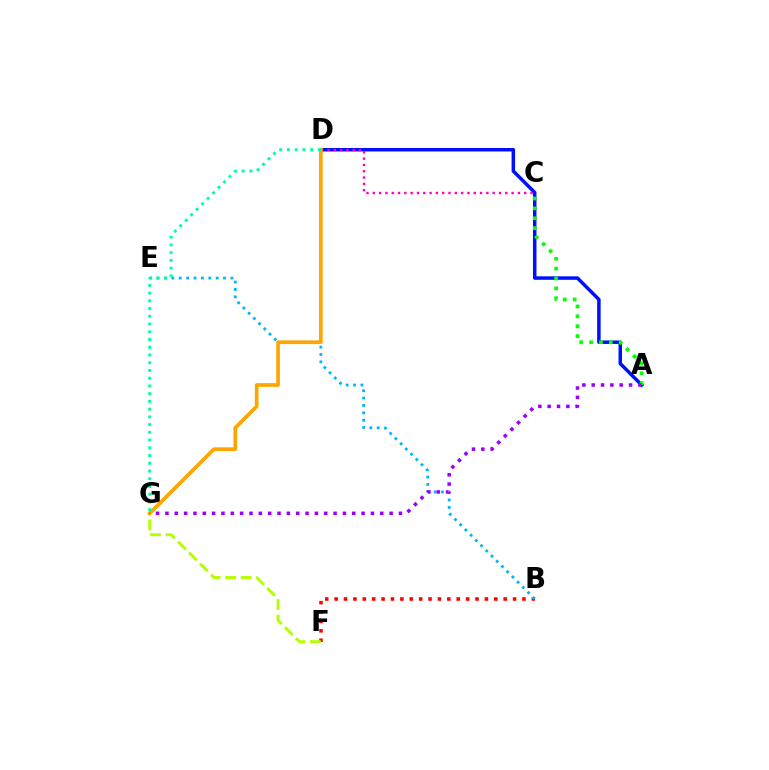{('A', 'D'): [{'color': '#0010ff', 'line_style': 'solid', 'thickness': 2.52}], ('B', 'F'): [{'color': '#ff0000', 'line_style': 'dotted', 'thickness': 2.55}], ('B', 'E'): [{'color': '#00b5ff', 'line_style': 'dotted', 'thickness': 2.01}], ('C', 'D'): [{'color': '#ff00bd', 'line_style': 'dotted', 'thickness': 1.71}], ('F', 'G'): [{'color': '#b3ff00', 'line_style': 'dashed', 'thickness': 2.1}], ('D', 'G'): [{'color': '#ffa500', 'line_style': 'solid', 'thickness': 2.65}, {'color': '#00ff9d', 'line_style': 'dotted', 'thickness': 2.1}], ('A', 'C'): [{'color': '#08ff00', 'line_style': 'dotted', 'thickness': 2.68}], ('A', 'G'): [{'color': '#9b00ff', 'line_style': 'dotted', 'thickness': 2.54}]}